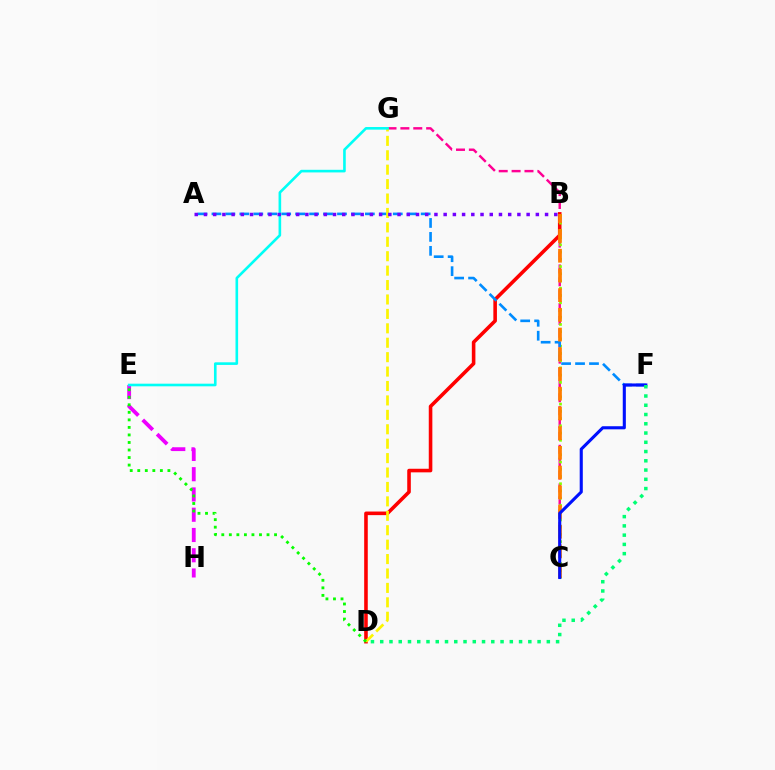{('C', 'G'): [{'color': '#ff0094', 'line_style': 'dashed', 'thickness': 1.75}], ('B', 'D'): [{'color': '#ff0000', 'line_style': 'solid', 'thickness': 2.58}], ('B', 'C'): [{'color': '#84ff00', 'line_style': 'dotted', 'thickness': 1.97}, {'color': '#ff7c00', 'line_style': 'dashed', 'thickness': 2.68}], ('A', 'F'): [{'color': '#008cff', 'line_style': 'dashed', 'thickness': 1.89}], ('D', 'G'): [{'color': '#fcf500', 'line_style': 'dashed', 'thickness': 1.96}], ('E', 'H'): [{'color': '#ee00ff', 'line_style': 'dashed', 'thickness': 2.75}], ('C', 'F'): [{'color': '#0010ff', 'line_style': 'solid', 'thickness': 2.23}], ('D', 'E'): [{'color': '#08ff00', 'line_style': 'dotted', 'thickness': 2.05}], ('D', 'F'): [{'color': '#00ff74', 'line_style': 'dotted', 'thickness': 2.51}], ('E', 'G'): [{'color': '#00fff6', 'line_style': 'solid', 'thickness': 1.89}], ('A', 'B'): [{'color': '#7200ff', 'line_style': 'dotted', 'thickness': 2.5}]}